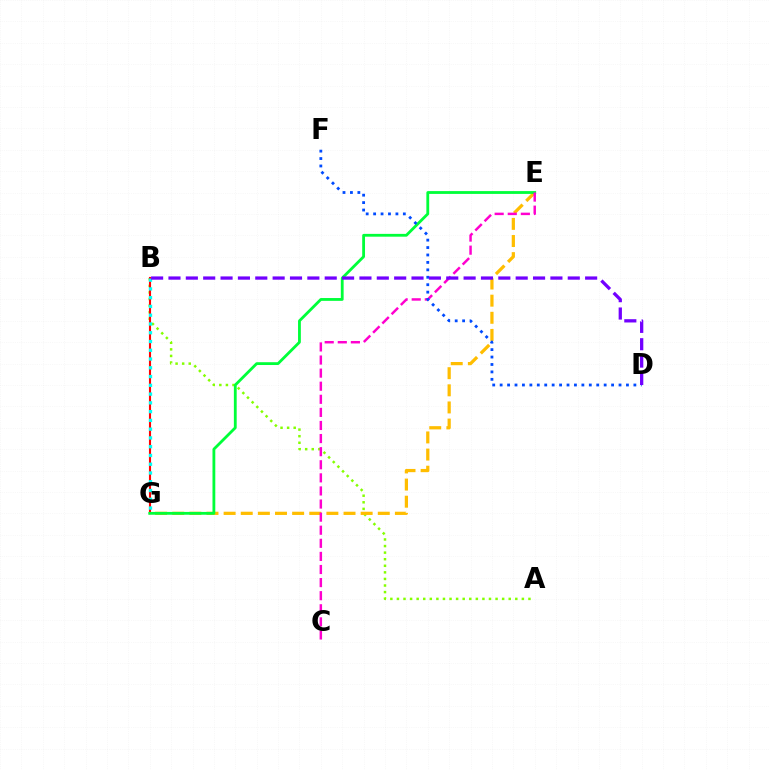{('A', 'B'): [{'color': '#84ff00', 'line_style': 'dotted', 'thickness': 1.79}], ('E', 'G'): [{'color': '#ffbd00', 'line_style': 'dashed', 'thickness': 2.33}, {'color': '#00ff39', 'line_style': 'solid', 'thickness': 2.02}], ('B', 'G'): [{'color': '#ff0000', 'line_style': 'solid', 'thickness': 1.52}, {'color': '#00fff6', 'line_style': 'dotted', 'thickness': 2.38}], ('C', 'E'): [{'color': '#ff00cf', 'line_style': 'dashed', 'thickness': 1.78}], ('D', 'F'): [{'color': '#004bff', 'line_style': 'dotted', 'thickness': 2.02}], ('B', 'D'): [{'color': '#7200ff', 'line_style': 'dashed', 'thickness': 2.36}]}